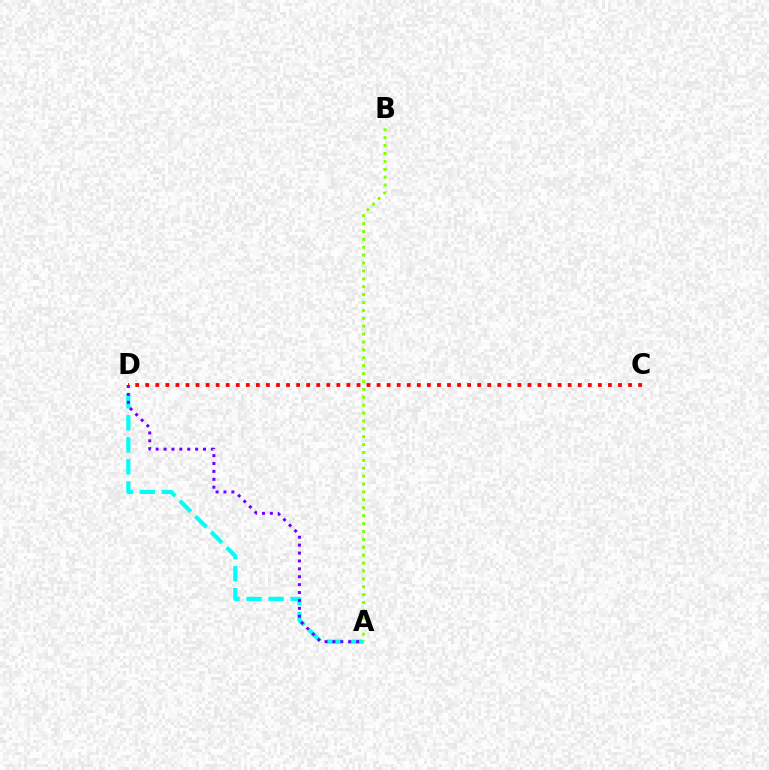{('C', 'D'): [{'color': '#ff0000', 'line_style': 'dotted', 'thickness': 2.73}], ('A', 'D'): [{'color': '#00fff6', 'line_style': 'dashed', 'thickness': 2.99}, {'color': '#7200ff', 'line_style': 'dotted', 'thickness': 2.15}], ('A', 'B'): [{'color': '#84ff00', 'line_style': 'dotted', 'thickness': 2.14}]}